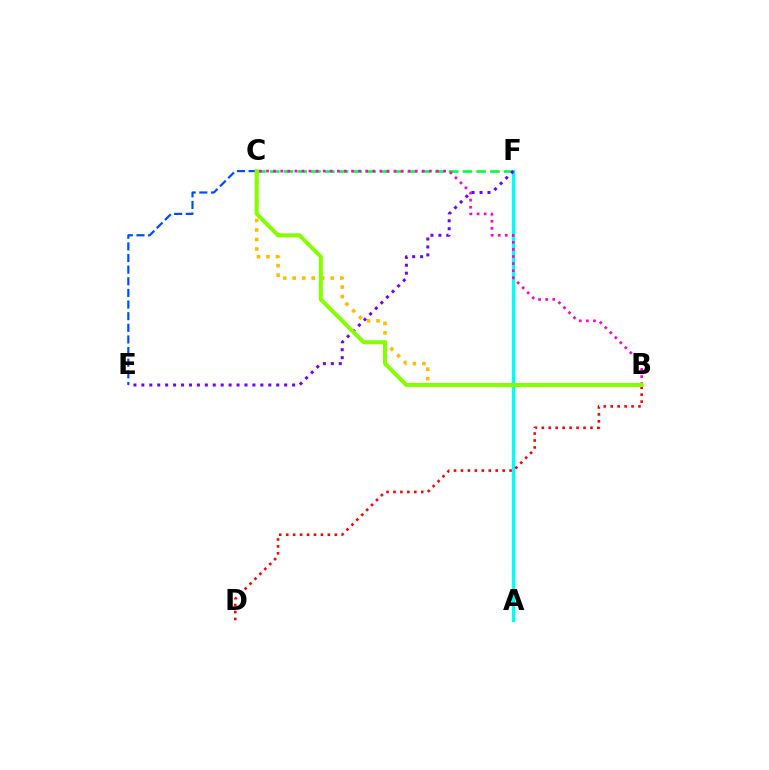{('A', 'F'): [{'color': '#00fff6', 'line_style': 'solid', 'thickness': 2.38}], ('C', 'E'): [{'color': '#004bff', 'line_style': 'dashed', 'thickness': 1.58}], ('B', 'D'): [{'color': '#ff0000', 'line_style': 'dotted', 'thickness': 1.89}], ('B', 'C'): [{'color': '#ffbd00', 'line_style': 'dotted', 'thickness': 2.58}, {'color': '#ff00cf', 'line_style': 'dotted', 'thickness': 1.92}, {'color': '#84ff00', 'line_style': 'solid', 'thickness': 2.85}], ('C', 'F'): [{'color': '#00ff39', 'line_style': 'dashed', 'thickness': 1.87}], ('E', 'F'): [{'color': '#7200ff', 'line_style': 'dotted', 'thickness': 2.16}]}